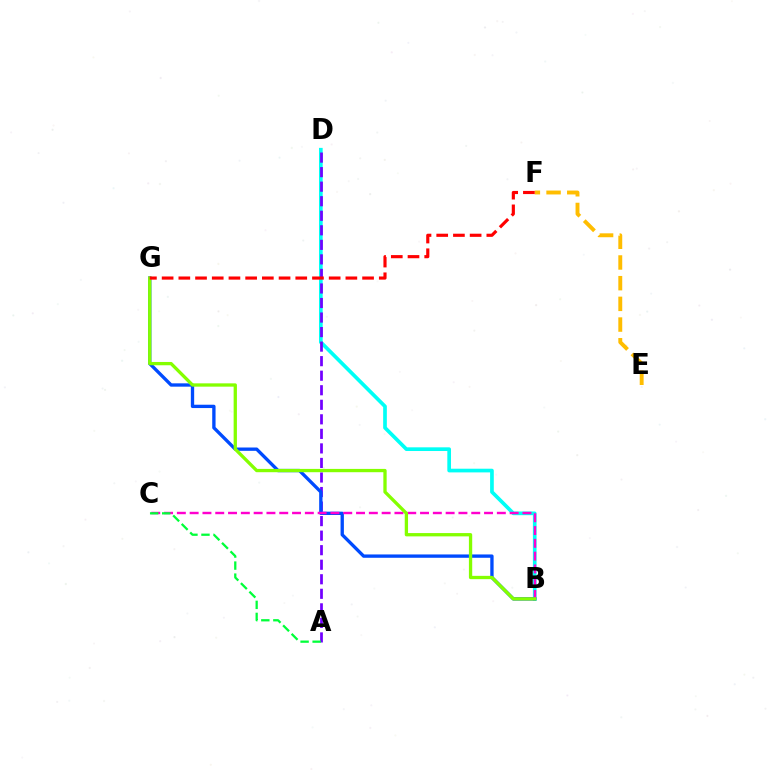{('B', 'D'): [{'color': '#00fff6', 'line_style': 'solid', 'thickness': 2.65}], ('E', 'F'): [{'color': '#ffbd00', 'line_style': 'dashed', 'thickness': 2.81}], ('A', 'D'): [{'color': '#7200ff', 'line_style': 'dashed', 'thickness': 1.98}], ('B', 'G'): [{'color': '#004bff', 'line_style': 'solid', 'thickness': 2.4}, {'color': '#84ff00', 'line_style': 'solid', 'thickness': 2.38}], ('B', 'C'): [{'color': '#ff00cf', 'line_style': 'dashed', 'thickness': 1.74}], ('A', 'C'): [{'color': '#00ff39', 'line_style': 'dashed', 'thickness': 1.63}], ('F', 'G'): [{'color': '#ff0000', 'line_style': 'dashed', 'thickness': 2.27}]}